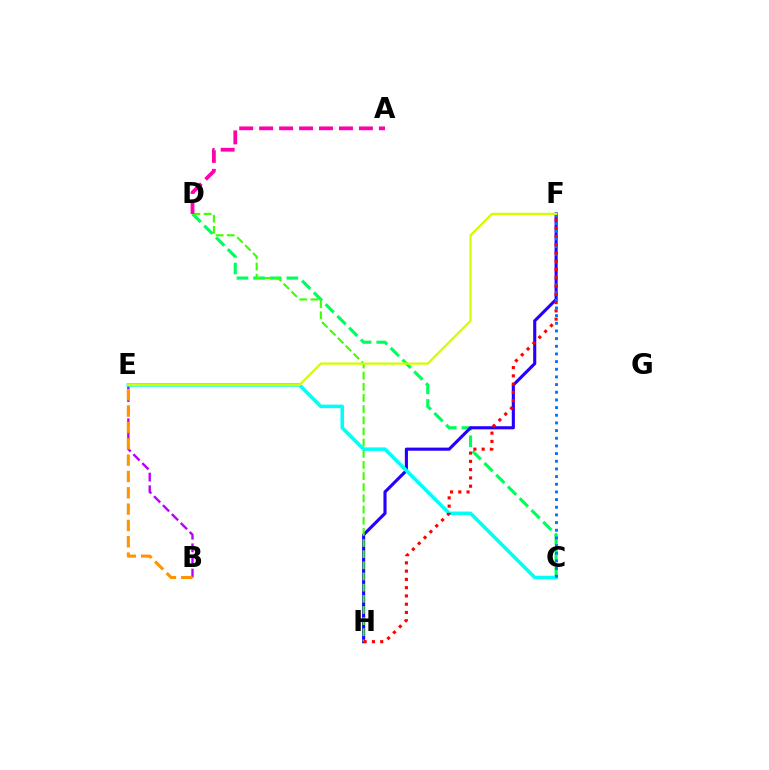{('C', 'D'): [{'color': '#00ff5c', 'line_style': 'dashed', 'thickness': 2.26}], ('F', 'H'): [{'color': '#2500ff', 'line_style': 'solid', 'thickness': 2.24}, {'color': '#ff0000', 'line_style': 'dotted', 'thickness': 2.25}], ('B', 'E'): [{'color': '#b900ff', 'line_style': 'dashed', 'thickness': 1.72}, {'color': '#ff9400', 'line_style': 'dashed', 'thickness': 2.22}], ('D', 'H'): [{'color': '#3dff00', 'line_style': 'dashed', 'thickness': 1.52}], ('A', 'D'): [{'color': '#ff00ac', 'line_style': 'dashed', 'thickness': 2.71}], ('C', 'E'): [{'color': '#00fff6', 'line_style': 'solid', 'thickness': 2.56}], ('C', 'F'): [{'color': '#0074ff', 'line_style': 'dotted', 'thickness': 2.08}], ('E', 'F'): [{'color': '#d1ff00', 'line_style': 'solid', 'thickness': 1.62}]}